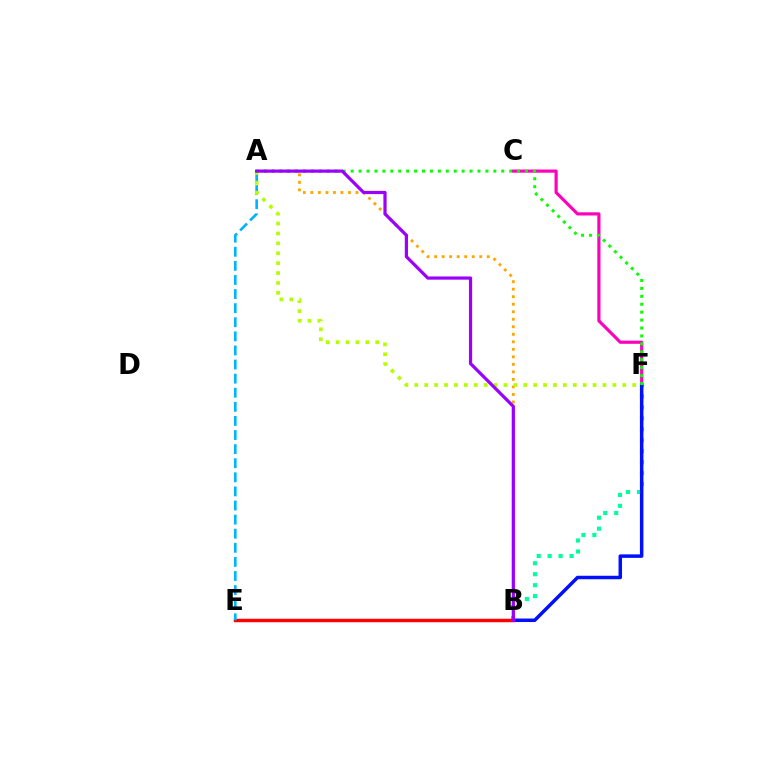{('B', 'F'): [{'color': '#00ff9d', 'line_style': 'dotted', 'thickness': 2.98}, {'color': '#0010ff', 'line_style': 'solid', 'thickness': 2.51}], ('C', 'F'): [{'color': '#ff00bd', 'line_style': 'solid', 'thickness': 2.29}], ('A', 'B'): [{'color': '#ffa500', 'line_style': 'dotted', 'thickness': 2.04}, {'color': '#9b00ff', 'line_style': 'solid', 'thickness': 2.31}], ('A', 'F'): [{'color': '#08ff00', 'line_style': 'dotted', 'thickness': 2.15}, {'color': '#b3ff00', 'line_style': 'dotted', 'thickness': 2.69}], ('B', 'E'): [{'color': '#ff0000', 'line_style': 'solid', 'thickness': 2.49}], ('A', 'E'): [{'color': '#00b5ff', 'line_style': 'dashed', 'thickness': 1.92}]}